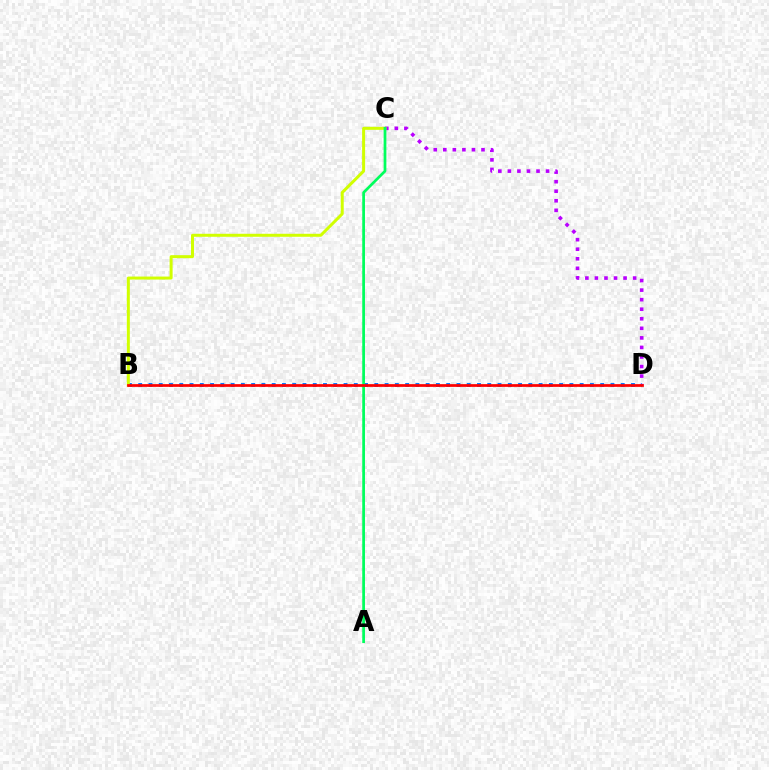{('C', 'D'): [{'color': '#b900ff', 'line_style': 'dotted', 'thickness': 2.59}], ('B', 'D'): [{'color': '#0074ff', 'line_style': 'dotted', 'thickness': 2.79}, {'color': '#ff0000', 'line_style': 'solid', 'thickness': 1.96}], ('B', 'C'): [{'color': '#d1ff00', 'line_style': 'solid', 'thickness': 2.16}], ('A', 'C'): [{'color': '#00ff5c', 'line_style': 'solid', 'thickness': 1.97}]}